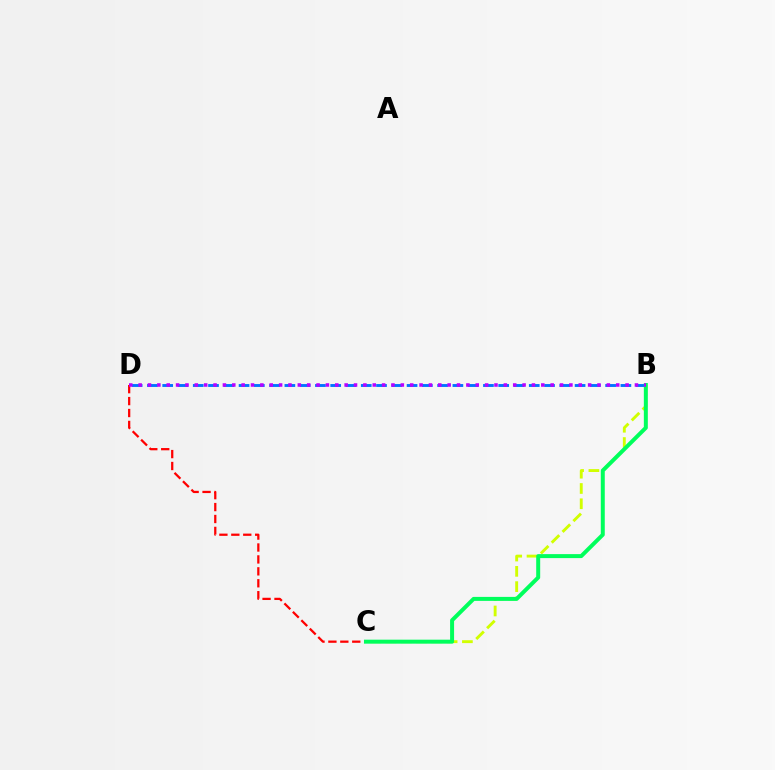{('B', 'C'): [{'color': '#d1ff00', 'line_style': 'dashed', 'thickness': 2.08}, {'color': '#00ff5c', 'line_style': 'solid', 'thickness': 2.86}], ('B', 'D'): [{'color': '#0074ff', 'line_style': 'dashed', 'thickness': 2.07}, {'color': '#b900ff', 'line_style': 'dotted', 'thickness': 2.54}], ('C', 'D'): [{'color': '#ff0000', 'line_style': 'dashed', 'thickness': 1.62}]}